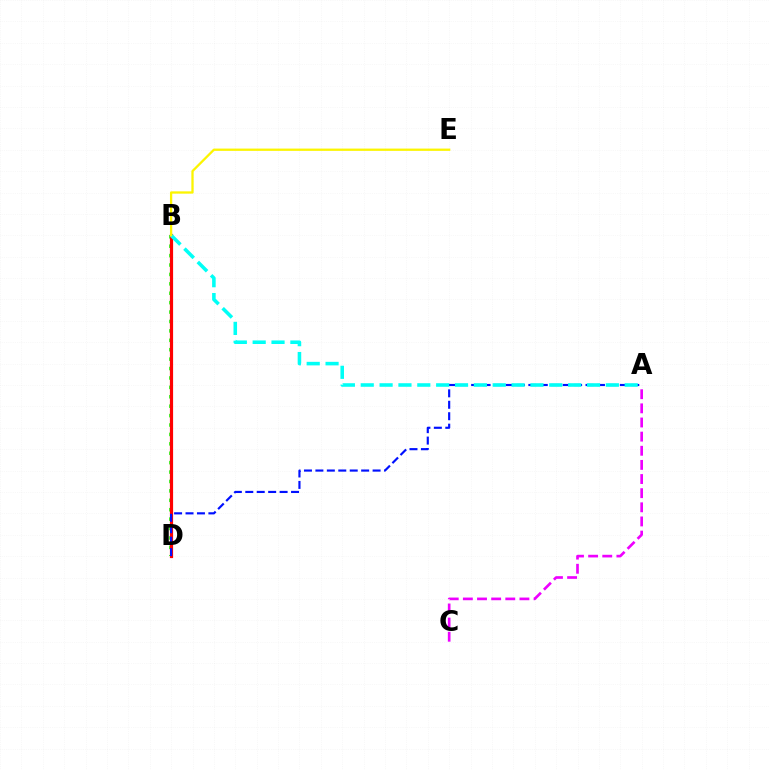{('B', 'D'): [{'color': '#08ff00', 'line_style': 'dotted', 'thickness': 2.56}, {'color': '#ff0000', 'line_style': 'solid', 'thickness': 2.3}], ('A', 'D'): [{'color': '#0010ff', 'line_style': 'dashed', 'thickness': 1.55}], ('A', 'B'): [{'color': '#00fff6', 'line_style': 'dashed', 'thickness': 2.56}], ('A', 'C'): [{'color': '#ee00ff', 'line_style': 'dashed', 'thickness': 1.92}], ('B', 'E'): [{'color': '#fcf500', 'line_style': 'solid', 'thickness': 1.65}]}